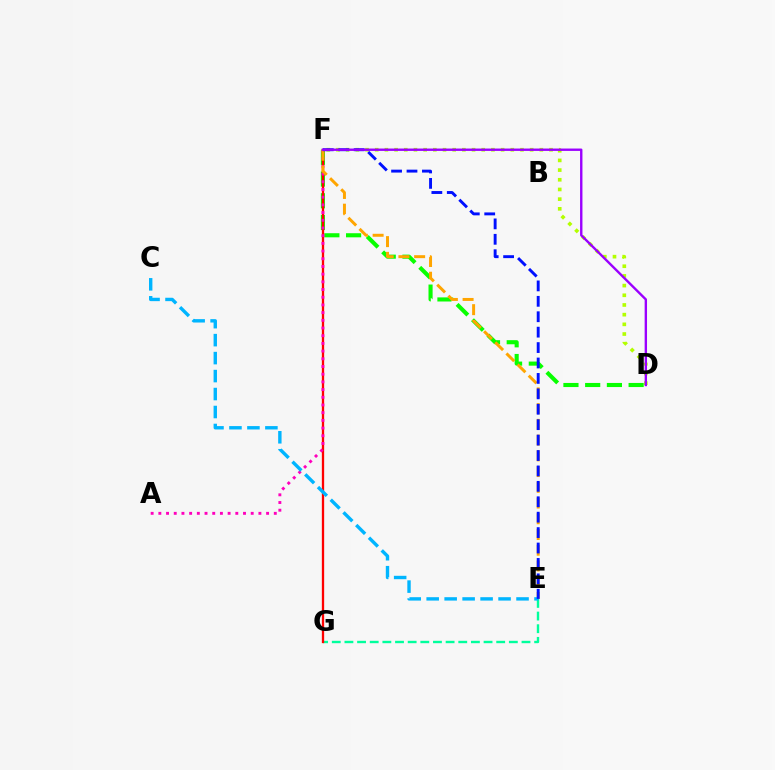{('D', 'F'): [{'color': '#08ff00', 'line_style': 'dashed', 'thickness': 2.95}, {'color': '#b3ff00', 'line_style': 'dotted', 'thickness': 2.63}, {'color': '#9b00ff', 'line_style': 'solid', 'thickness': 1.72}], ('E', 'G'): [{'color': '#00ff9d', 'line_style': 'dashed', 'thickness': 1.72}], ('F', 'G'): [{'color': '#ff0000', 'line_style': 'solid', 'thickness': 1.66}], ('A', 'F'): [{'color': '#ff00bd', 'line_style': 'dotted', 'thickness': 2.09}], ('E', 'F'): [{'color': '#ffa500', 'line_style': 'dashed', 'thickness': 2.14}, {'color': '#0010ff', 'line_style': 'dashed', 'thickness': 2.09}], ('C', 'E'): [{'color': '#00b5ff', 'line_style': 'dashed', 'thickness': 2.44}]}